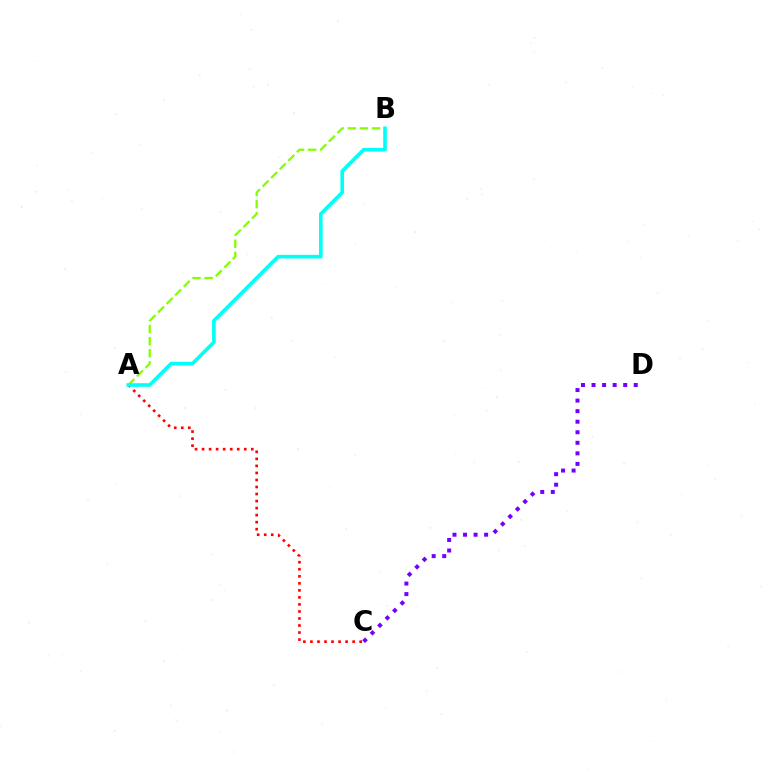{('A', 'B'): [{'color': '#84ff00', 'line_style': 'dashed', 'thickness': 1.65}, {'color': '#00fff6', 'line_style': 'solid', 'thickness': 2.61}], ('A', 'C'): [{'color': '#ff0000', 'line_style': 'dotted', 'thickness': 1.91}], ('C', 'D'): [{'color': '#7200ff', 'line_style': 'dotted', 'thickness': 2.87}]}